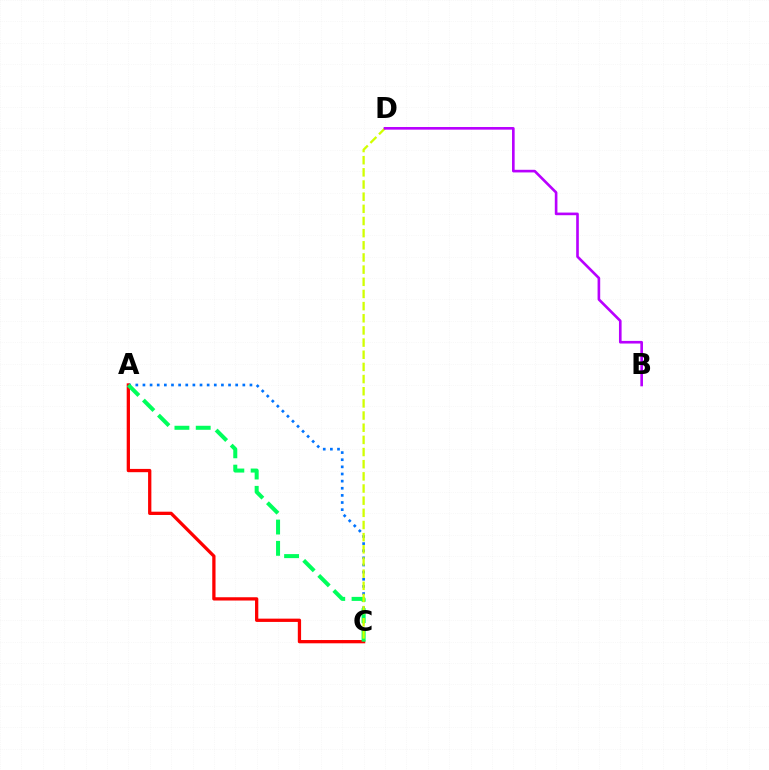{('A', 'C'): [{'color': '#0074ff', 'line_style': 'dotted', 'thickness': 1.94}, {'color': '#ff0000', 'line_style': 'solid', 'thickness': 2.36}, {'color': '#00ff5c', 'line_style': 'dashed', 'thickness': 2.89}], ('C', 'D'): [{'color': '#d1ff00', 'line_style': 'dashed', 'thickness': 1.65}], ('B', 'D'): [{'color': '#b900ff', 'line_style': 'solid', 'thickness': 1.9}]}